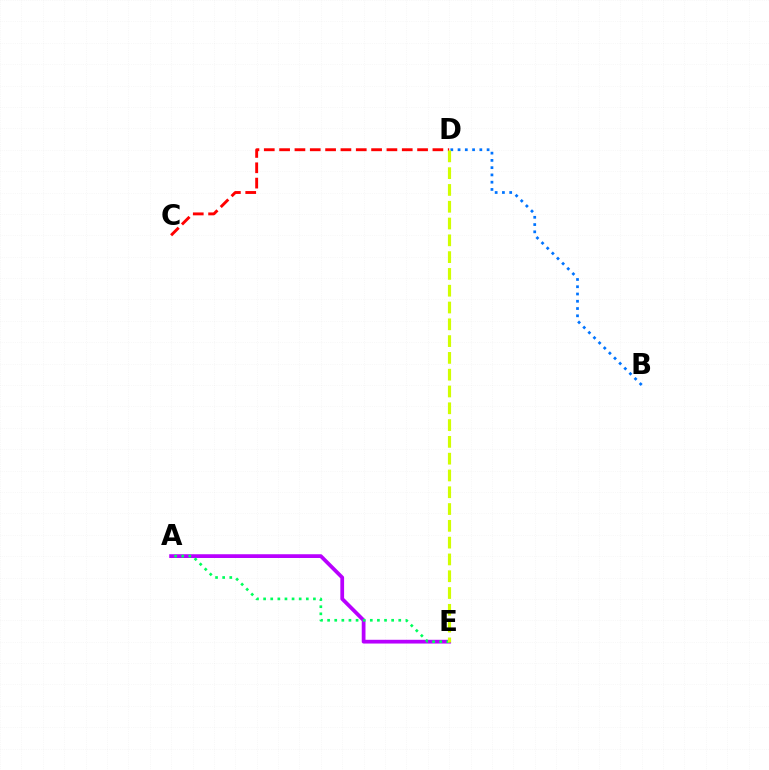{('A', 'E'): [{'color': '#b900ff', 'line_style': 'solid', 'thickness': 2.7}, {'color': '#00ff5c', 'line_style': 'dotted', 'thickness': 1.93}], ('B', 'D'): [{'color': '#0074ff', 'line_style': 'dotted', 'thickness': 1.97}], ('C', 'D'): [{'color': '#ff0000', 'line_style': 'dashed', 'thickness': 2.08}], ('D', 'E'): [{'color': '#d1ff00', 'line_style': 'dashed', 'thickness': 2.28}]}